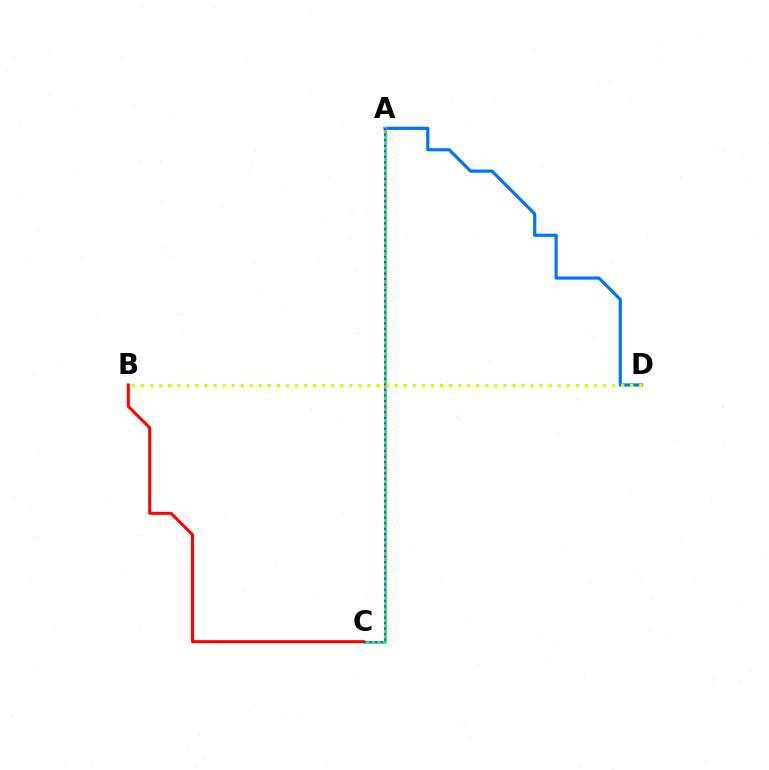{('A', 'D'): [{'color': '#0074ff', 'line_style': 'solid', 'thickness': 2.29}], ('A', 'C'): [{'color': '#00ff5c', 'line_style': 'solid', 'thickness': 2.02}, {'color': '#b900ff', 'line_style': 'dotted', 'thickness': 1.51}], ('B', 'C'): [{'color': '#ff0000', 'line_style': 'solid', 'thickness': 2.18}], ('B', 'D'): [{'color': '#d1ff00', 'line_style': 'dotted', 'thickness': 2.46}]}